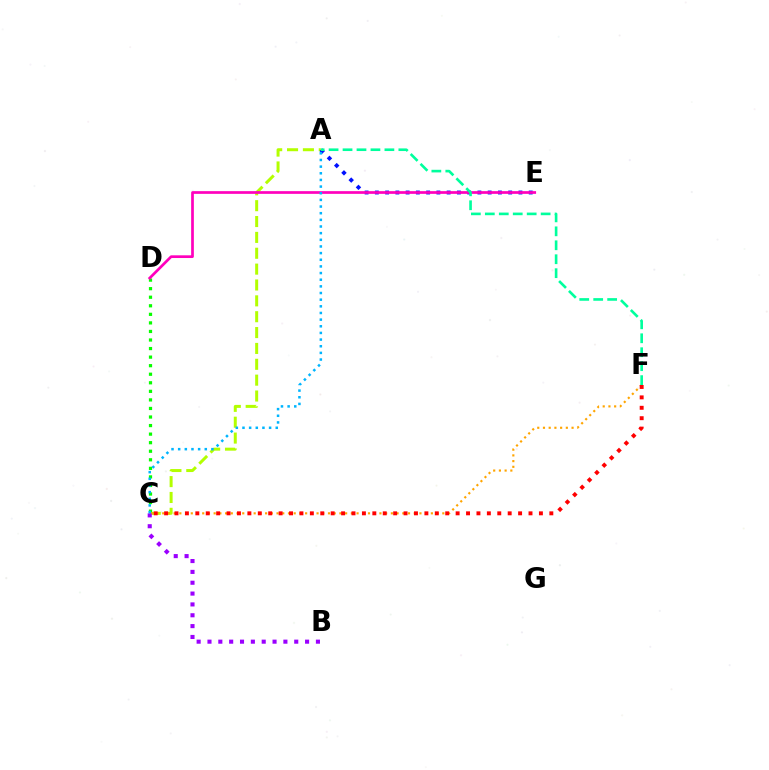{('A', 'C'): [{'color': '#b3ff00', 'line_style': 'dashed', 'thickness': 2.15}, {'color': '#00b5ff', 'line_style': 'dotted', 'thickness': 1.81}], ('A', 'E'): [{'color': '#0010ff', 'line_style': 'dotted', 'thickness': 2.79}], ('C', 'D'): [{'color': '#08ff00', 'line_style': 'dotted', 'thickness': 2.32}], ('C', 'F'): [{'color': '#ffa500', 'line_style': 'dotted', 'thickness': 1.55}, {'color': '#ff0000', 'line_style': 'dotted', 'thickness': 2.83}], ('B', 'C'): [{'color': '#9b00ff', 'line_style': 'dotted', 'thickness': 2.95}], ('D', 'E'): [{'color': '#ff00bd', 'line_style': 'solid', 'thickness': 1.95}], ('A', 'F'): [{'color': '#00ff9d', 'line_style': 'dashed', 'thickness': 1.9}]}